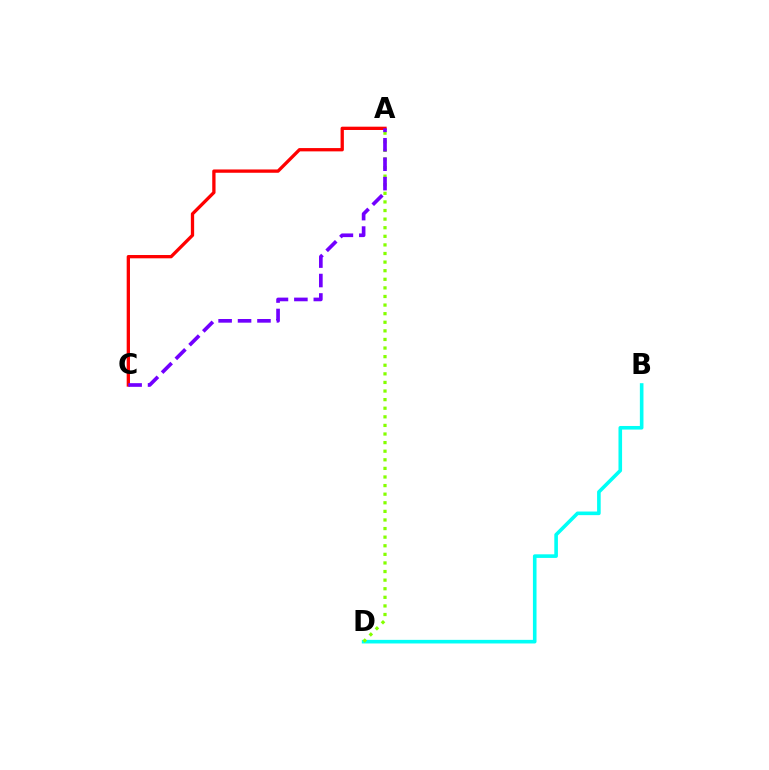{('B', 'D'): [{'color': '#00fff6', 'line_style': 'solid', 'thickness': 2.59}], ('A', 'D'): [{'color': '#84ff00', 'line_style': 'dotted', 'thickness': 2.34}], ('A', 'C'): [{'color': '#ff0000', 'line_style': 'solid', 'thickness': 2.37}, {'color': '#7200ff', 'line_style': 'dashed', 'thickness': 2.64}]}